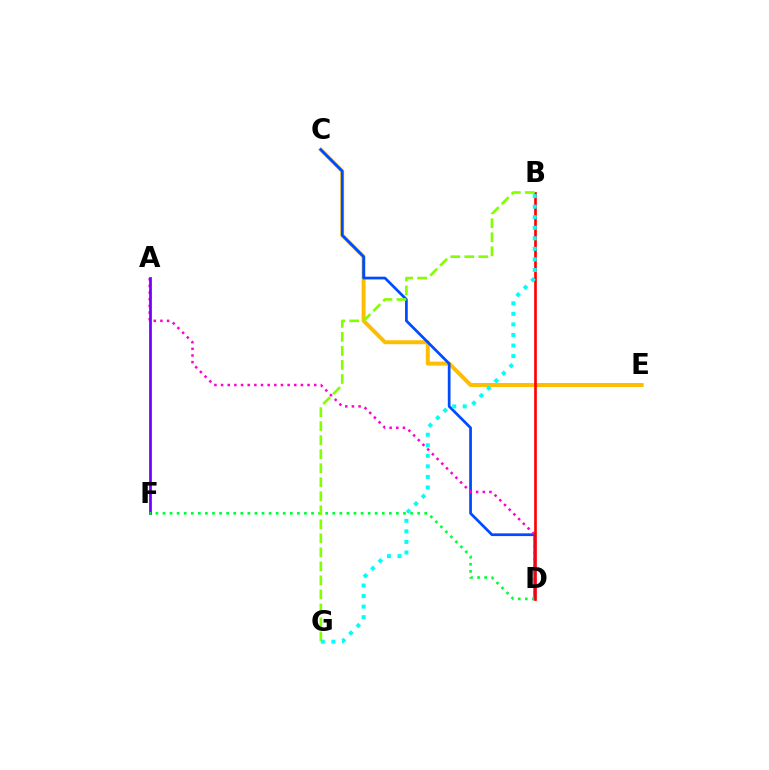{('C', 'E'): [{'color': '#ffbd00', 'line_style': 'solid', 'thickness': 2.84}], ('C', 'D'): [{'color': '#004bff', 'line_style': 'solid', 'thickness': 1.97}], ('A', 'D'): [{'color': '#ff00cf', 'line_style': 'dotted', 'thickness': 1.81}], ('A', 'F'): [{'color': '#7200ff', 'line_style': 'solid', 'thickness': 1.97}], ('D', 'F'): [{'color': '#00ff39', 'line_style': 'dotted', 'thickness': 1.92}], ('B', 'D'): [{'color': '#ff0000', 'line_style': 'solid', 'thickness': 1.91}], ('B', 'G'): [{'color': '#84ff00', 'line_style': 'dashed', 'thickness': 1.9}, {'color': '#00fff6', 'line_style': 'dotted', 'thickness': 2.87}]}